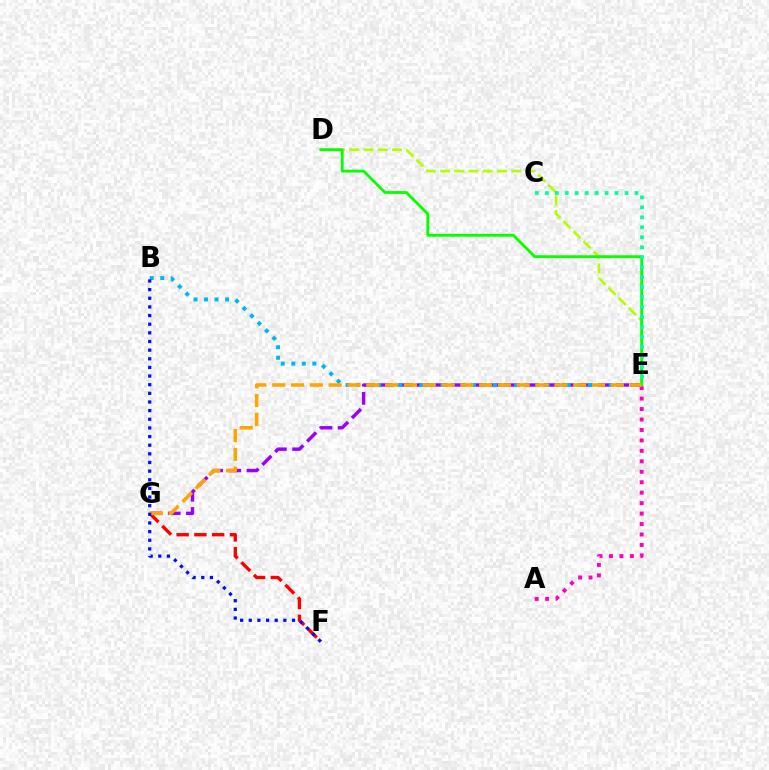{('E', 'G'): [{'color': '#9b00ff', 'line_style': 'dashed', 'thickness': 2.47}, {'color': '#ffa500', 'line_style': 'dashed', 'thickness': 2.56}], ('D', 'E'): [{'color': '#b3ff00', 'line_style': 'dashed', 'thickness': 1.93}, {'color': '#08ff00', 'line_style': 'solid', 'thickness': 2.04}], ('F', 'G'): [{'color': '#ff0000', 'line_style': 'dashed', 'thickness': 2.42}], ('B', 'E'): [{'color': '#00b5ff', 'line_style': 'dotted', 'thickness': 2.86}], ('A', 'E'): [{'color': '#ff00bd', 'line_style': 'dotted', 'thickness': 2.84}], ('C', 'E'): [{'color': '#00ff9d', 'line_style': 'dotted', 'thickness': 2.71}], ('B', 'F'): [{'color': '#0010ff', 'line_style': 'dotted', 'thickness': 2.35}]}